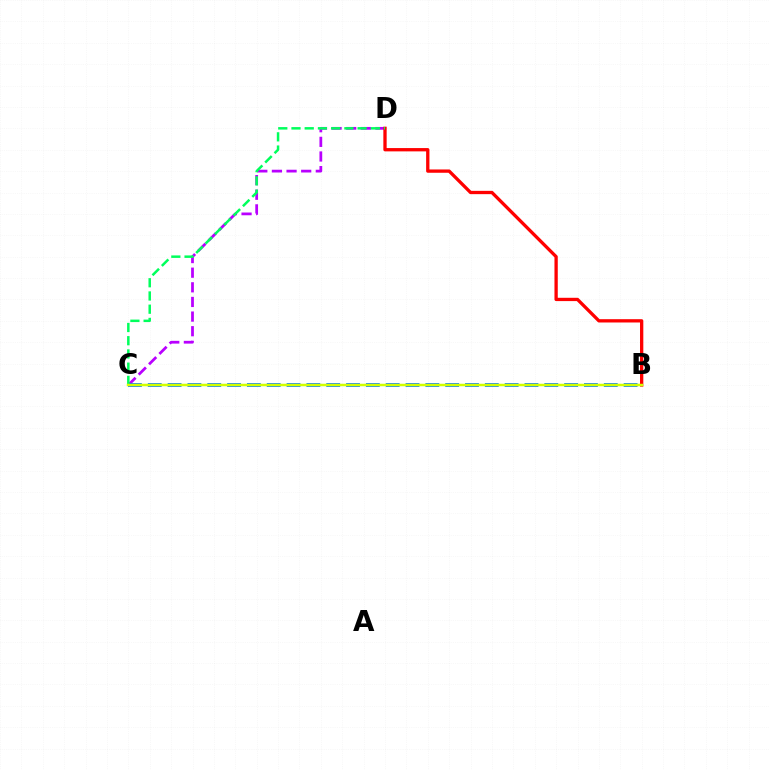{('C', 'D'): [{'color': '#b900ff', 'line_style': 'dashed', 'thickness': 1.99}, {'color': '#00ff5c', 'line_style': 'dashed', 'thickness': 1.8}], ('B', 'D'): [{'color': '#ff0000', 'line_style': 'solid', 'thickness': 2.38}], ('B', 'C'): [{'color': '#0074ff', 'line_style': 'dashed', 'thickness': 2.69}, {'color': '#d1ff00', 'line_style': 'solid', 'thickness': 1.79}]}